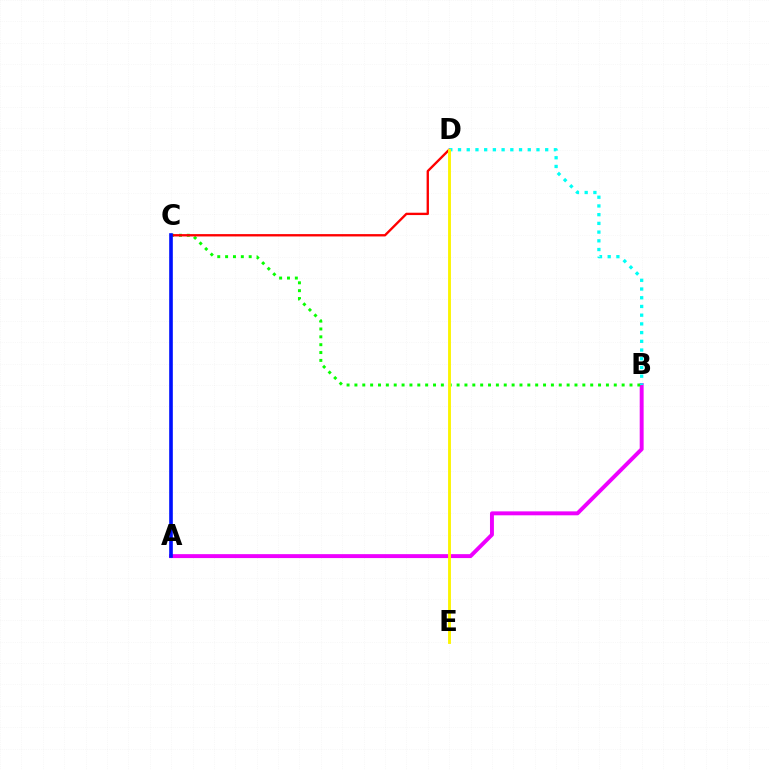{('A', 'B'): [{'color': '#ee00ff', 'line_style': 'solid', 'thickness': 2.83}], ('B', 'C'): [{'color': '#08ff00', 'line_style': 'dotted', 'thickness': 2.14}], ('C', 'D'): [{'color': '#ff0000', 'line_style': 'solid', 'thickness': 1.69}], ('A', 'C'): [{'color': '#0010ff', 'line_style': 'solid', 'thickness': 2.61}], ('B', 'D'): [{'color': '#00fff6', 'line_style': 'dotted', 'thickness': 2.37}], ('D', 'E'): [{'color': '#fcf500', 'line_style': 'solid', 'thickness': 2.06}]}